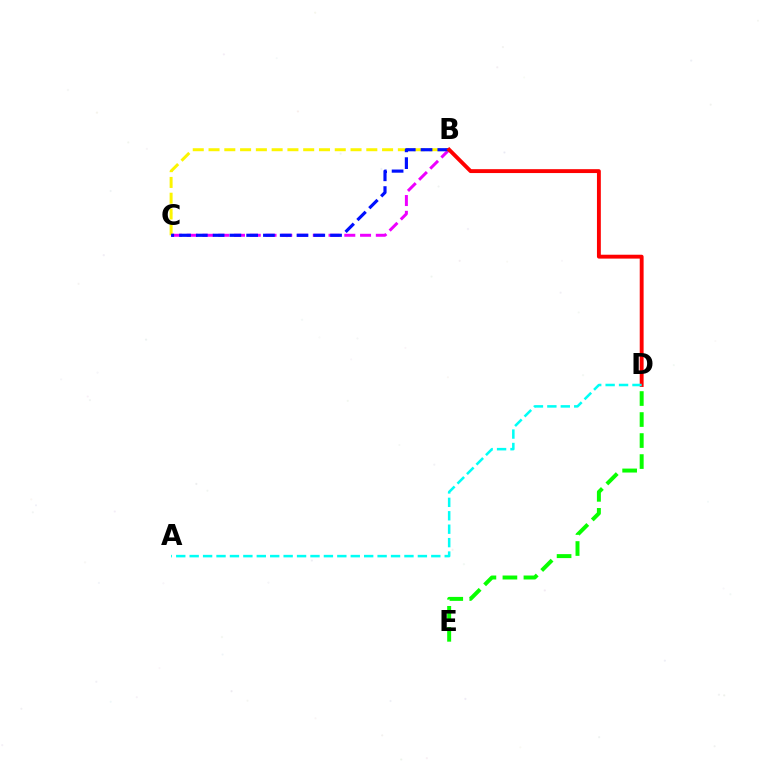{('B', 'C'): [{'color': '#ee00ff', 'line_style': 'dashed', 'thickness': 2.14}, {'color': '#fcf500', 'line_style': 'dashed', 'thickness': 2.14}, {'color': '#0010ff', 'line_style': 'dashed', 'thickness': 2.28}], ('D', 'E'): [{'color': '#08ff00', 'line_style': 'dashed', 'thickness': 2.85}], ('B', 'D'): [{'color': '#ff0000', 'line_style': 'solid', 'thickness': 2.79}], ('A', 'D'): [{'color': '#00fff6', 'line_style': 'dashed', 'thickness': 1.82}]}